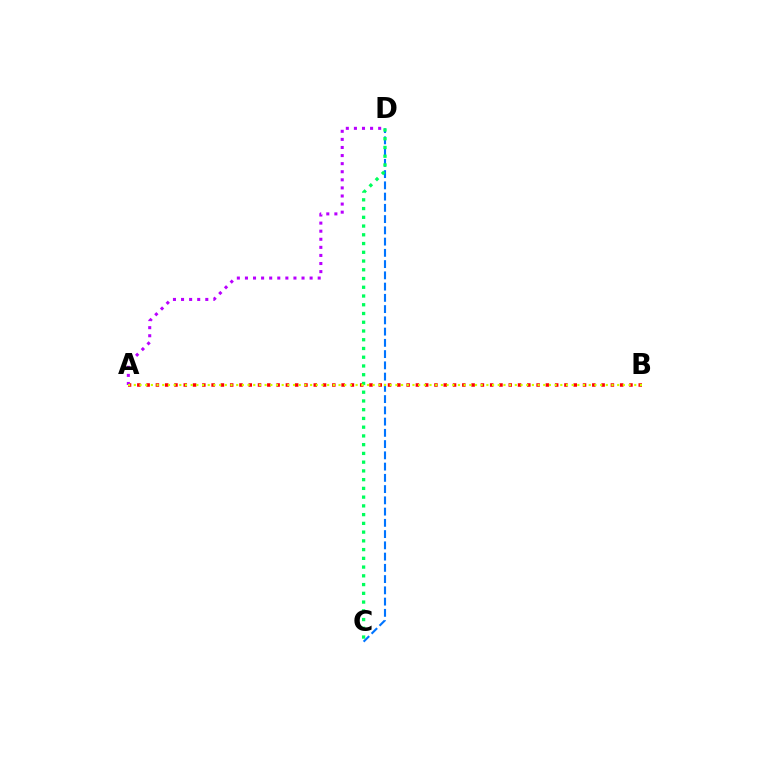{('C', 'D'): [{'color': '#0074ff', 'line_style': 'dashed', 'thickness': 1.53}, {'color': '#00ff5c', 'line_style': 'dotted', 'thickness': 2.38}], ('A', 'B'): [{'color': '#ff0000', 'line_style': 'dotted', 'thickness': 2.52}, {'color': '#d1ff00', 'line_style': 'dotted', 'thickness': 1.55}], ('A', 'D'): [{'color': '#b900ff', 'line_style': 'dotted', 'thickness': 2.2}]}